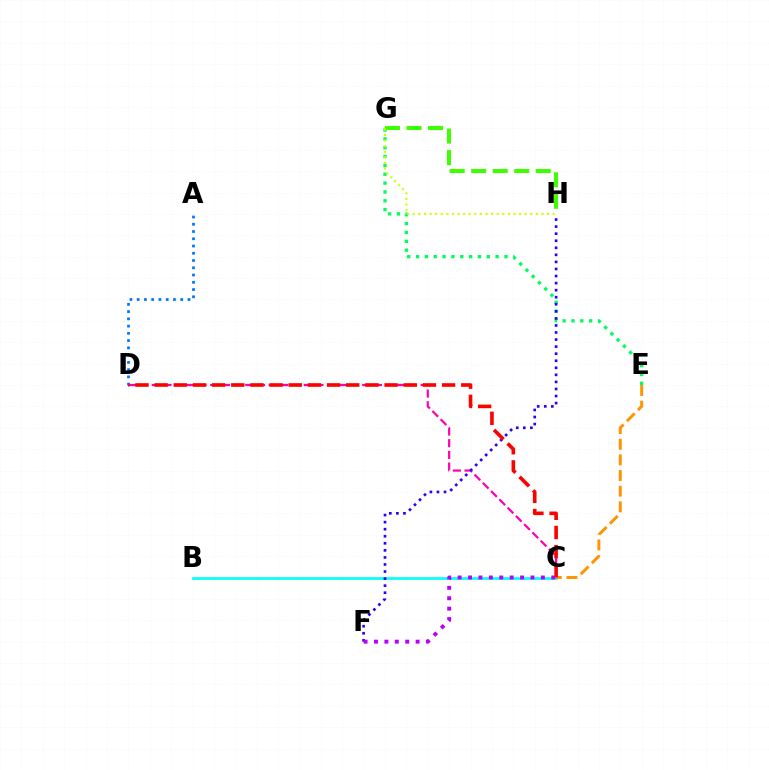{('C', 'D'): [{'color': '#ff00ac', 'line_style': 'dashed', 'thickness': 1.59}, {'color': '#ff0000', 'line_style': 'dashed', 'thickness': 2.6}], ('E', 'G'): [{'color': '#00ff5c', 'line_style': 'dotted', 'thickness': 2.4}], ('G', 'H'): [{'color': '#3dff00', 'line_style': 'dashed', 'thickness': 2.92}, {'color': '#d1ff00', 'line_style': 'dotted', 'thickness': 1.52}], ('B', 'C'): [{'color': '#00fff6', 'line_style': 'solid', 'thickness': 1.94}], ('A', 'D'): [{'color': '#0074ff', 'line_style': 'dotted', 'thickness': 1.97}], ('F', 'H'): [{'color': '#2500ff', 'line_style': 'dotted', 'thickness': 1.92}], ('C', 'E'): [{'color': '#ff9400', 'line_style': 'dashed', 'thickness': 2.13}], ('C', 'F'): [{'color': '#b900ff', 'line_style': 'dotted', 'thickness': 2.83}]}